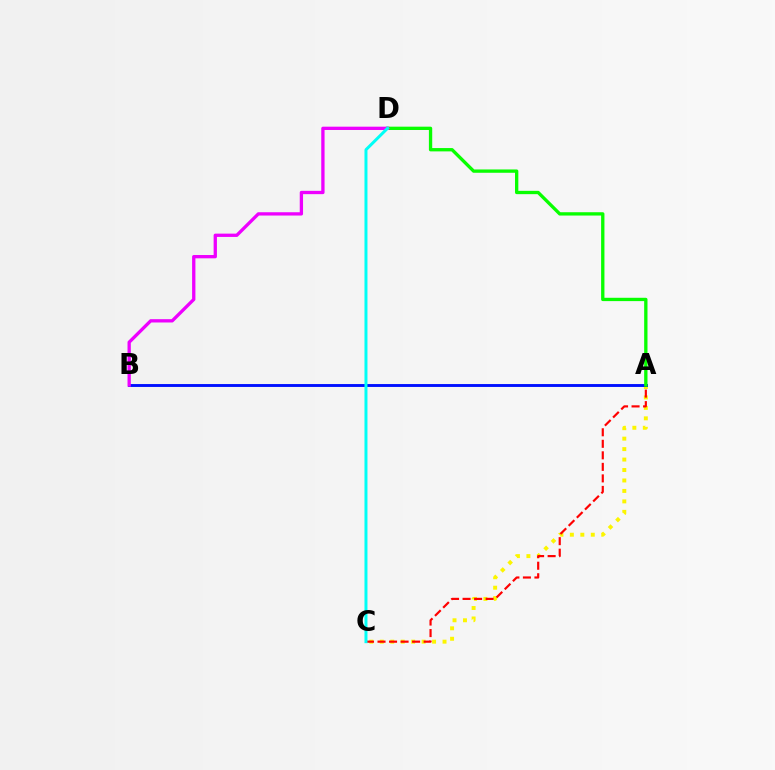{('A', 'C'): [{'color': '#fcf500', 'line_style': 'dotted', 'thickness': 2.84}, {'color': '#ff0000', 'line_style': 'dashed', 'thickness': 1.57}], ('A', 'B'): [{'color': '#0010ff', 'line_style': 'solid', 'thickness': 2.08}], ('A', 'D'): [{'color': '#08ff00', 'line_style': 'solid', 'thickness': 2.39}], ('B', 'D'): [{'color': '#ee00ff', 'line_style': 'solid', 'thickness': 2.38}], ('C', 'D'): [{'color': '#00fff6', 'line_style': 'solid', 'thickness': 2.15}]}